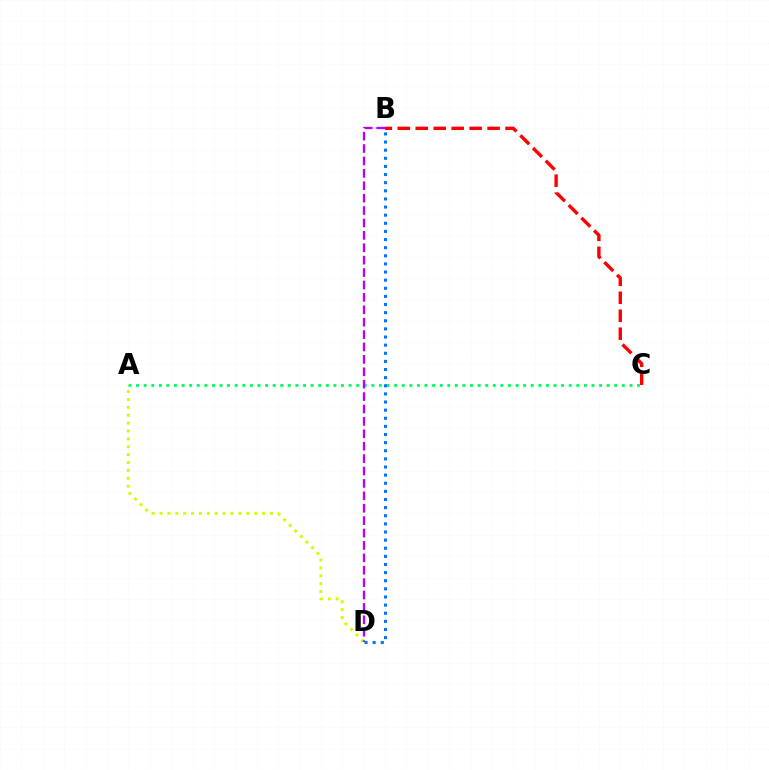{('A', 'C'): [{'color': '#00ff5c', 'line_style': 'dotted', 'thickness': 2.06}], ('A', 'D'): [{'color': '#d1ff00', 'line_style': 'dotted', 'thickness': 2.14}], ('B', 'C'): [{'color': '#ff0000', 'line_style': 'dashed', 'thickness': 2.44}], ('B', 'D'): [{'color': '#b900ff', 'line_style': 'dashed', 'thickness': 1.68}, {'color': '#0074ff', 'line_style': 'dotted', 'thickness': 2.21}]}